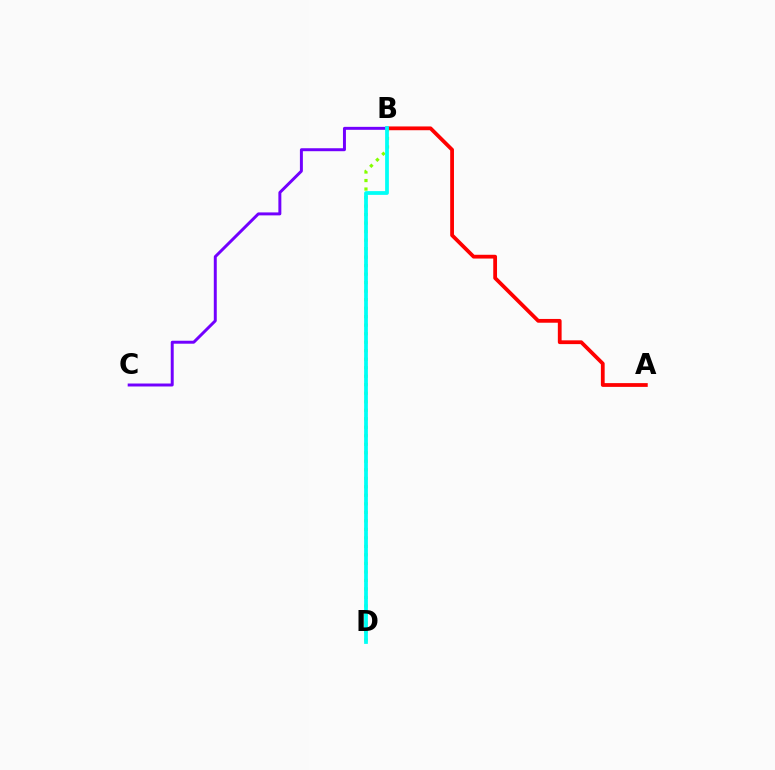{('A', 'B'): [{'color': '#ff0000', 'line_style': 'solid', 'thickness': 2.72}], ('B', 'D'): [{'color': '#84ff00', 'line_style': 'dotted', 'thickness': 2.31}, {'color': '#00fff6', 'line_style': 'solid', 'thickness': 2.7}], ('B', 'C'): [{'color': '#7200ff', 'line_style': 'solid', 'thickness': 2.13}]}